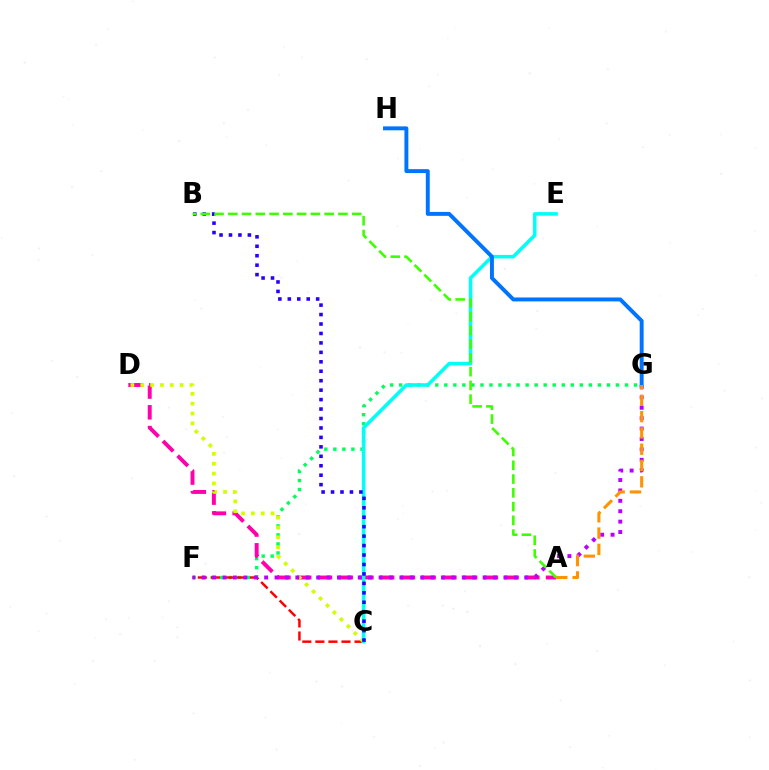{('F', 'G'): [{'color': '#00ff5c', 'line_style': 'dotted', 'thickness': 2.45}, {'color': '#b900ff', 'line_style': 'dotted', 'thickness': 2.83}], ('C', 'F'): [{'color': '#ff0000', 'line_style': 'dashed', 'thickness': 1.77}], ('A', 'D'): [{'color': '#ff00ac', 'line_style': 'dashed', 'thickness': 2.82}], ('C', 'D'): [{'color': '#d1ff00', 'line_style': 'dotted', 'thickness': 2.68}], ('C', 'E'): [{'color': '#00fff6', 'line_style': 'solid', 'thickness': 2.55}], ('B', 'C'): [{'color': '#2500ff', 'line_style': 'dotted', 'thickness': 2.57}], ('G', 'H'): [{'color': '#0074ff', 'line_style': 'solid', 'thickness': 2.83}], ('A', 'G'): [{'color': '#ff9400', 'line_style': 'dashed', 'thickness': 2.21}], ('A', 'B'): [{'color': '#3dff00', 'line_style': 'dashed', 'thickness': 1.87}]}